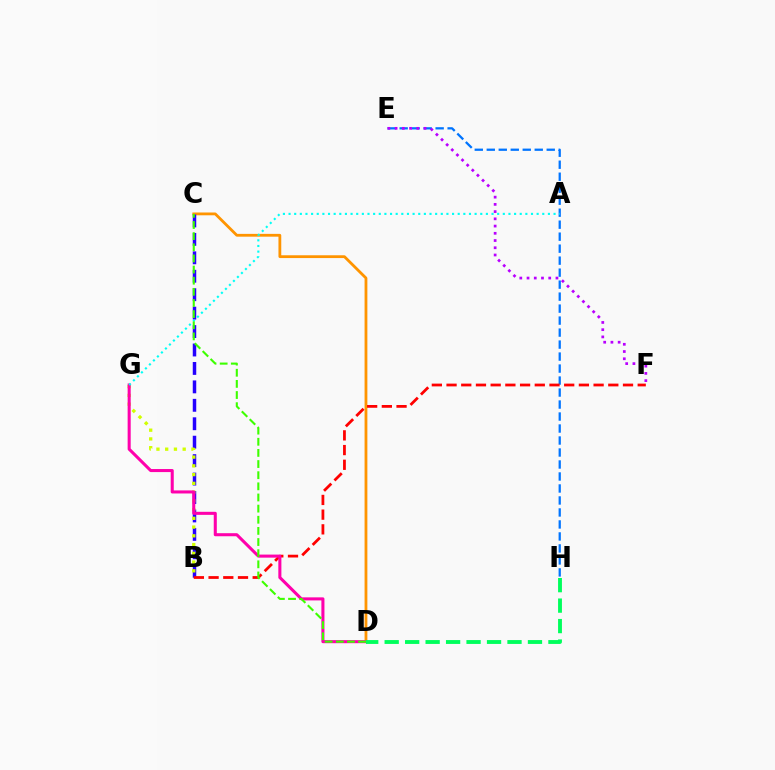{('C', 'D'): [{'color': '#ff9400', 'line_style': 'solid', 'thickness': 2.01}, {'color': '#3dff00', 'line_style': 'dashed', 'thickness': 1.51}], ('E', 'H'): [{'color': '#0074ff', 'line_style': 'dashed', 'thickness': 1.63}], ('B', 'C'): [{'color': '#2500ff', 'line_style': 'dashed', 'thickness': 2.5}], ('E', 'F'): [{'color': '#b900ff', 'line_style': 'dotted', 'thickness': 1.96}], ('B', 'F'): [{'color': '#ff0000', 'line_style': 'dashed', 'thickness': 2.0}], ('B', 'G'): [{'color': '#d1ff00', 'line_style': 'dotted', 'thickness': 2.38}], ('D', 'G'): [{'color': '#ff00ac', 'line_style': 'solid', 'thickness': 2.2}], ('A', 'G'): [{'color': '#00fff6', 'line_style': 'dotted', 'thickness': 1.53}], ('D', 'H'): [{'color': '#00ff5c', 'line_style': 'dashed', 'thickness': 2.78}]}